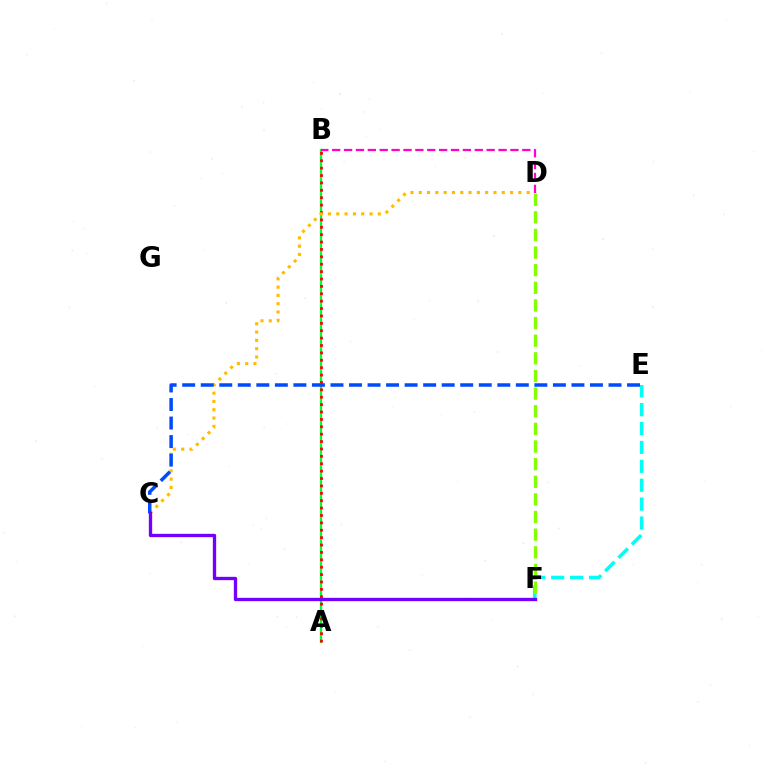{('A', 'B'): [{'color': '#00ff39', 'line_style': 'solid', 'thickness': 1.65}, {'color': '#ff0000', 'line_style': 'dotted', 'thickness': 2.01}], ('E', 'F'): [{'color': '#00fff6', 'line_style': 'dashed', 'thickness': 2.57}], ('B', 'D'): [{'color': '#ff00cf', 'line_style': 'dashed', 'thickness': 1.61}], ('D', 'F'): [{'color': '#84ff00', 'line_style': 'dashed', 'thickness': 2.4}], ('C', 'D'): [{'color': '#ffbd00', 'line_style': 'dotted', 'thickness': 2.26}], ('C', 'E'): [{'color': '#004bff', 'line_style': 'dashed', 'thickness': 2.52}], ('C', 'F'): [{'color': '#7200ff', 'line_style': 'solid', 'thickness': 2.4}]}